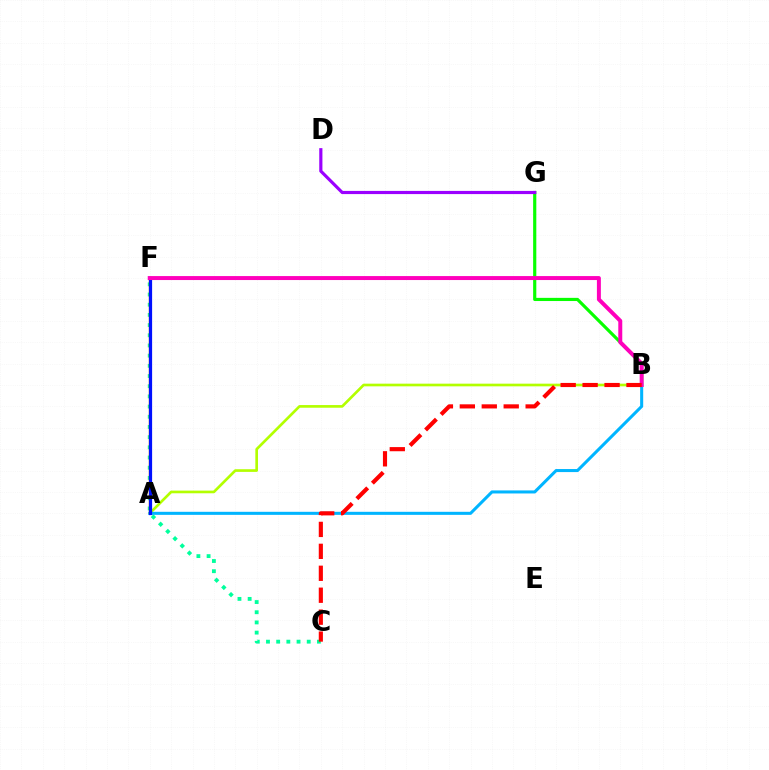{('B', 'G'): [{'color': '#08ff00', 'line_style': 'solid', 'thickness': 2.28}], ('C', 'F'): [{'color': '#00ff9d', 'line_style': 'dotted', 'thickness': 2.77}], ('D', 'G'): [{'color': '#9b00ff', 'line_style': 'solid', 'thickness': 2.28}], ('A', 'B'): [{'color': '#b3ff00', 'line_style': 'solid', 'thickness': 1.92}, {'color': '#00b5ff', 'line_style': 'solid', 'thickness': 2.19}], ('A', 'F'): [{'color': '#ffa500', 'line_style': 'solid', 'thickness': 1.74}, {'color': '#0010ff', 'line_style': 'solid', 'thickness': 2.32}], ('B', 'F'): [{'color': '#ff00bd', 'line_style': 'solid', 'thickness': 2.86}], ('B', 'C'): [{'color': '#ff0000', 'line_style': 'dashed', 'thickness': 2.98}]}